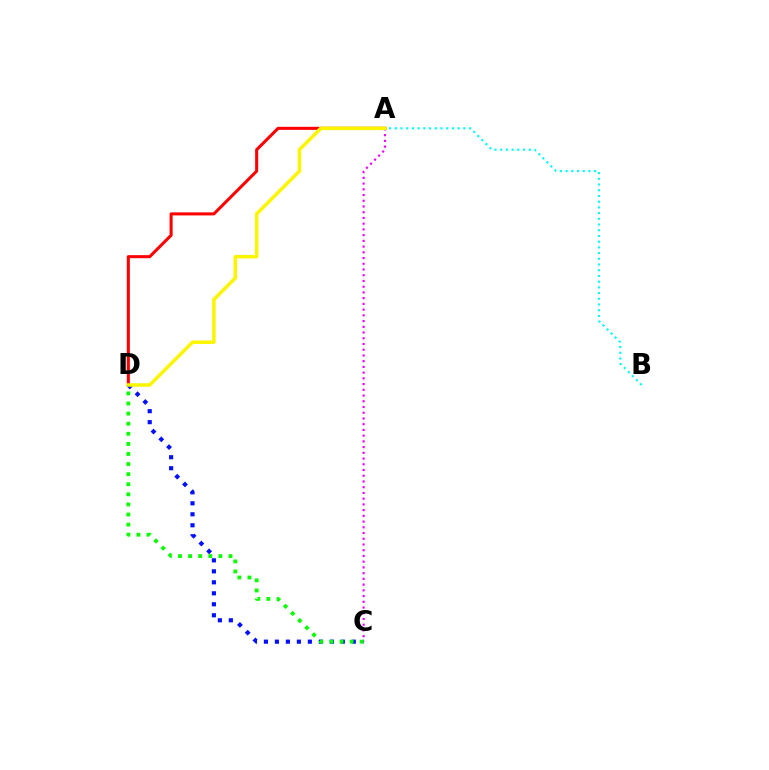{('A', 'C'): [{'color': '#ee00ff', 'line_style': 'dotted', 'thickness': 1.56}], ('C', 'D'): [{'color': '#0010ff', 'line_style': 'dotted', 'thickness': 2.98}, {'color': '#08ff00', 'line_style': 'dotted', 'thickness': 2.74}], ('A', 'B'): [{'color': '#00fff6', 'line_style': 'dotted', 'thickness': 1.55}], ('A', 'D'): [{'color': '#ff0000', 'line_style': 'solid', 'thickness': 2.2}, {'color': '#fcf500', 'line_style': 'solid', 'thickness': 2.53}]}